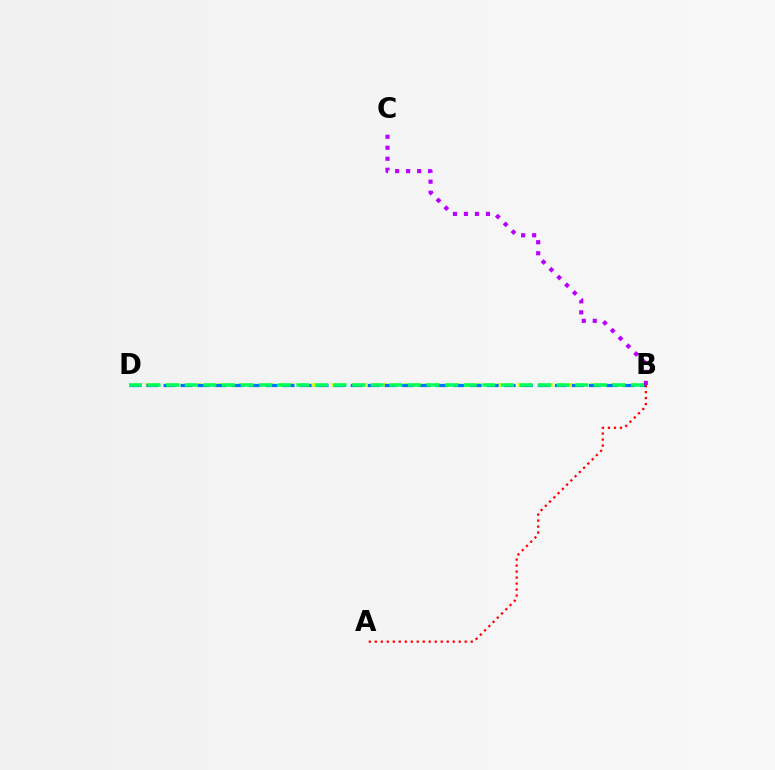{('B', 'D'): [{'color': '#d1ff00', 'line_style': 'dotted', 'thickness': 2.81}, {'color': '#0074ff', 'line_style': 'dashed', 'thickness': 2.31}, {'color': '#00ff5c', 'line_style': 'dashed', 'thickness': 2.53}], ('A', 'B'): [{'color': '#ff0000', 'line_style': 'dotted', 'thickness': 1.63}], ('B', 'C'): [{'color': '#b900ff', 'line_style': 'dotted', 'thickness': 2.99}]}